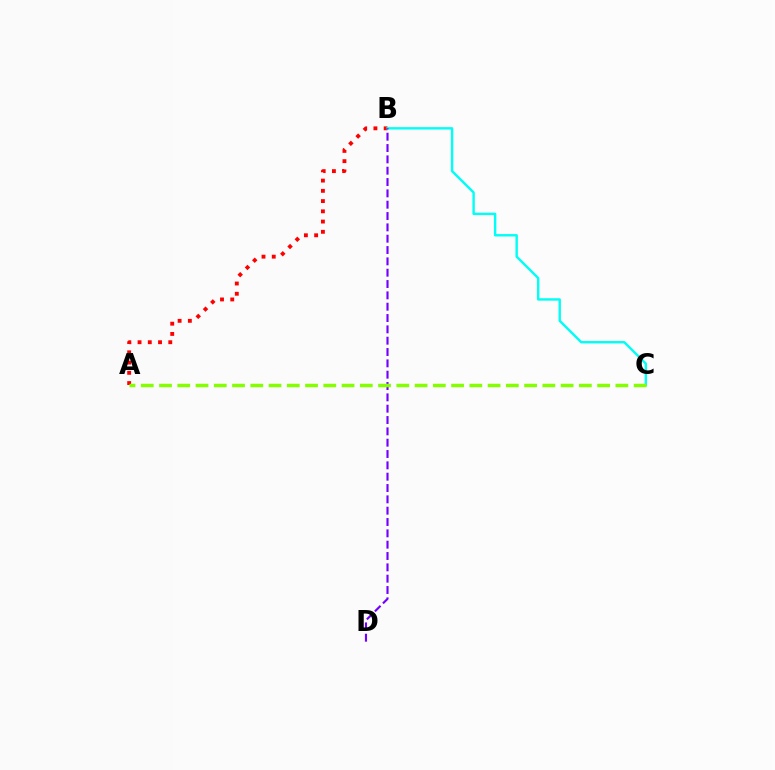{('A', 'B'): [{'color': '#ff0000', 'line_style': 'dotted', 'thickness': 2.78}], ('B', 'C'): [{'color': '#00fff6', 'line_style': 'solid', 'thickness': 1.73}], ('B', 'D'): [{'color': '#7200ff', 'line_style': 'dashed', 'thickness': 1.54}], ('A', 'C'): [{'color': '#84ff00', 'line_style': 'dashed', 'thickness': 2.48}]}